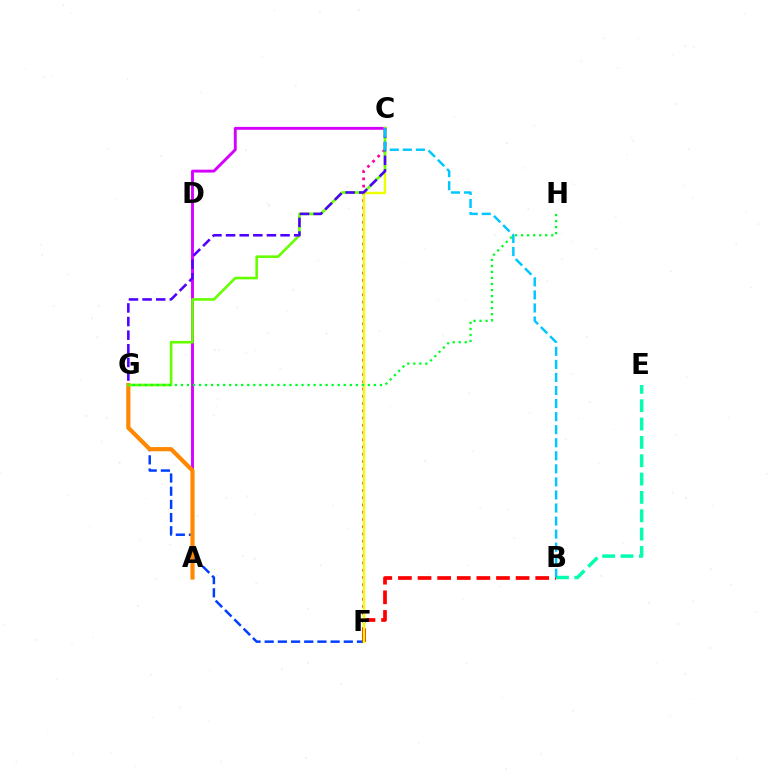{('F', 'G'): [{'color': '#003fff', 'line_style': 'dashed', 'thickness': 1.79}], ('A', 'C'): [{'color': '#d600ff', 'line_style': 'solid', 'thickness': 2.09}], ('C', 'F'): [{'color': '#ff00a0', 'line_style': 'dotted', 'thickness': 1.97}, {'color': '#eeff00', 'line_style': 'solid', 'thickness': 1.73}], ('A', 'G'): [{'color': '#ff8800', 'line_style': 'solid', 'thickness': 3.0}], ('B', 'E'): [{'color': '#00ffaf', 'line_style': 'dashed', 'thickness': 2.49}], ('B', 'F'): [{'color': '#ff0000', 'line_style': 'dashed', 'thickness': 2.66}], ('C', 'G'): [{'color': '#66ff00', 'line_style': 'solid', 'thickness': 1.88}, {'color': '#4f00ff', 'line_style': 'dashed', 'thickness': 1.85}], ('B', 'C'): [{'color': '#00c7ff', 'line_style': 'dashed', 'thickness': 1.77}], ('G', 'H'): [{'color': '#00ff27', 'line_style': 'dotted', 'thickness': 1.64}]}